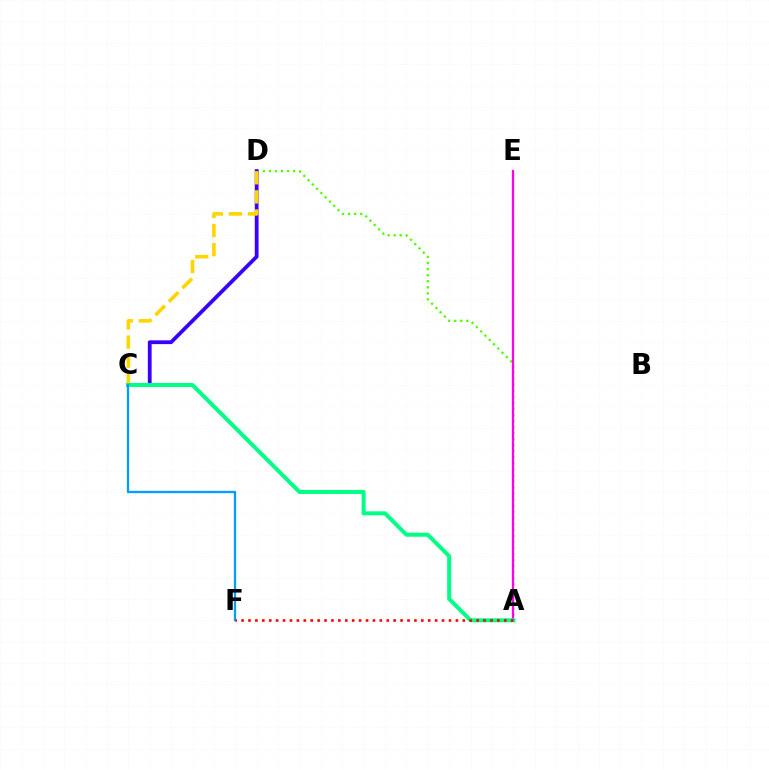{('A', 'D'): [{'color': '#4fff00', 'line_style': 'dotted', 'thickness': 1.64}], ('C', 'D'): [{'color': '#3700ff', 'line_style': 'solid', 'thickness': 2.73}, {'color': '#ffd500', 'line_style': 'dashed', 'thickness': 2.6}], ('A', 'E'): [{'color': '#ff00ed', 'line_style': 'solid', 'thickness': 1.63}], ('A', 'C'): [{'color': '#00ff86', 'line_style': 'solid', 'thickness': 2.89}], ('C', 'F'): [{'color': '#009eff', 'line_style': 'solid', 'thickness': 1.67}], ('A', 'F'): [{'color': '#ff0000', 'line_style': 'dotted', 'thickness': 1.88}]}